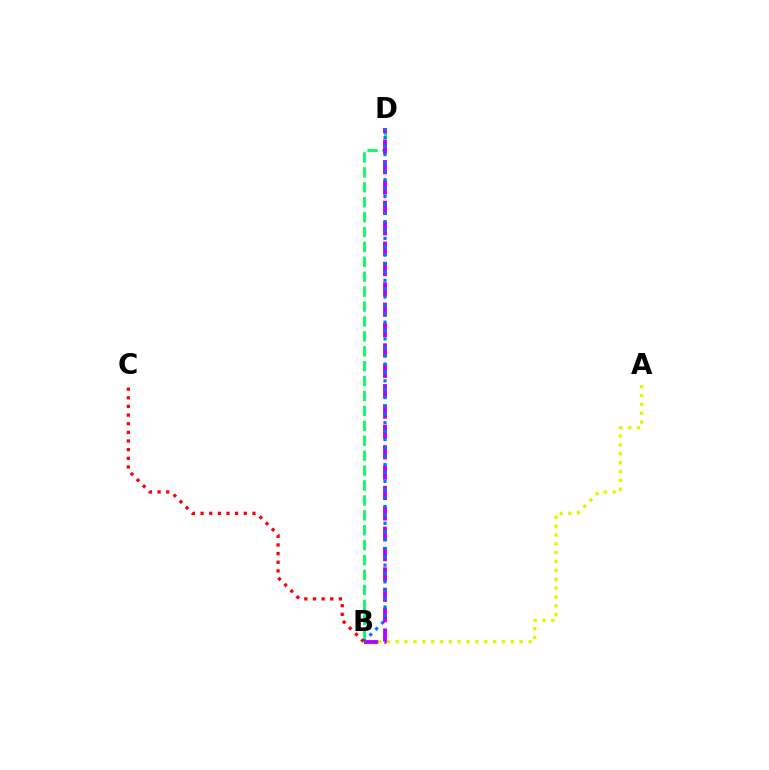{('B', 'D'): [{'color': '#00ff5c', 'line_style': 'dashed', 'thickness': 2.03}, {'color': '#b900ff', 'line_style': 'dashed', 'thickness': 2.77}, {'color': '#0074ff', 'line_style': 'dotted', 'thickness': 2.28}], ('A', 'B'): [{'color': '#d1ff00', 'line_style': 'dotted', 'thickness': 2.41}], ('B', 'C'): [{'color': '#ff0000', 'line_style': 'dotted', 'thickness': 2.35}]}